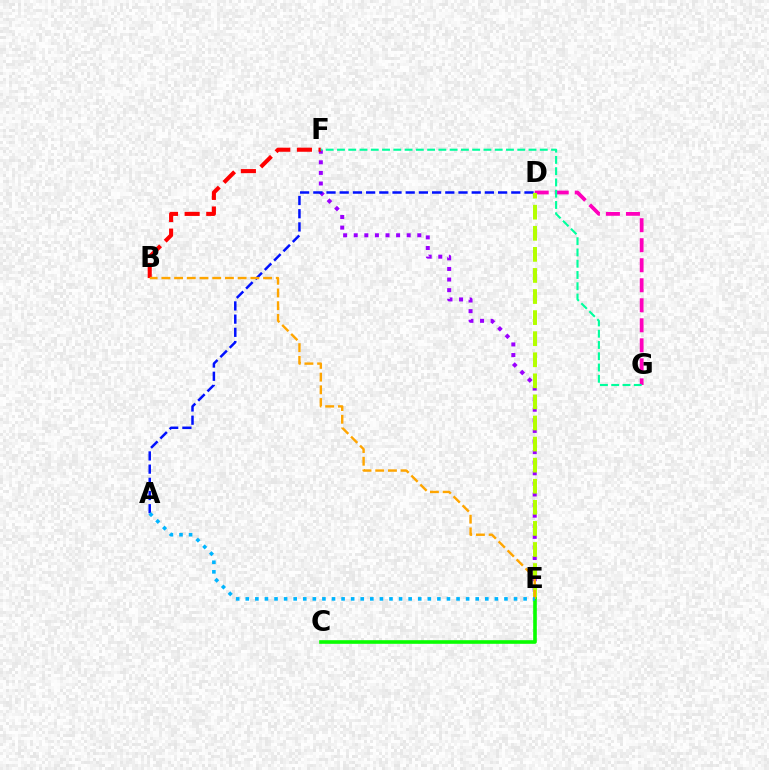{('E', 'F'): [{'color': '#9b00ff', 'line_style': 'dotted', 'thickness': 2.88}], ('A', 'D'): [{'color': '#0010ff', 'line_style': 'dashed', 'thickness': 1.79}], ('D', 'G'): [{'color': '#ff00bd', 'line_style': 'dashed', 'thickness': 2.72}], ('B', 'F'): [{'color': '#ff0000', 'line_style': 'dashed', 'thickness': 2.94}], ('D', 'E'): [{'color': '#b3ff00', 'line_style': 'dashed', 'thickness': 2.86}], ('C', 'E'): [{'color': '#08ff00', 'line_style': 'solid', 'thickness': 2.61}], ('F', 'G'): [{'color': '#00ff9d', 'line_style': 'dashed', 'thickness': 1.53}], ('B', 'E'): [{'color': '#ffa500', 'line_style': 'dashed', 'thickness': 1.73}], ('A', 'E'): [{'color': '#00b5ff', 'line_style': 'dotted', 'thickness': 2.6}]}